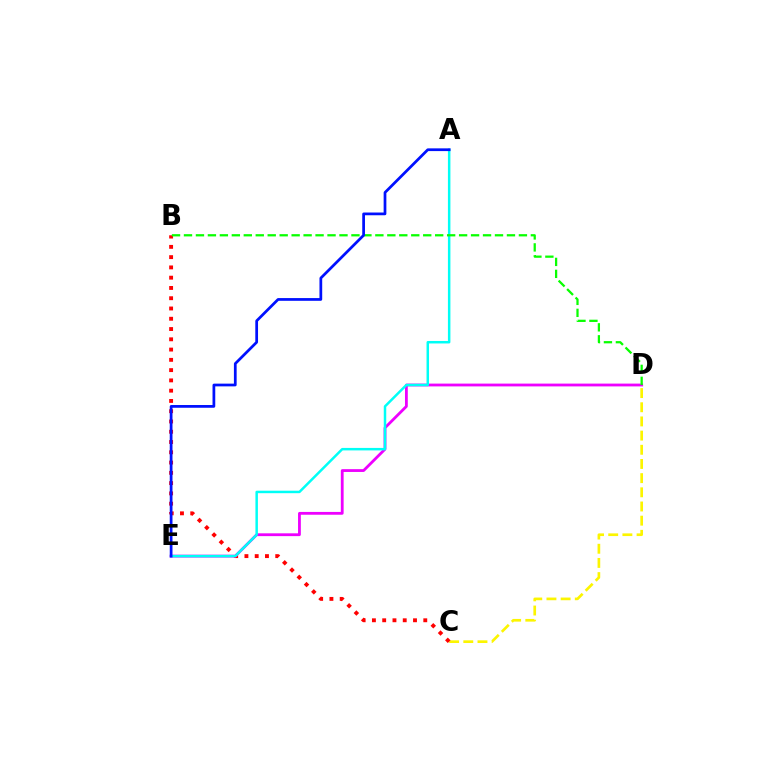{('C', 'D'): [{'color': '#fcf500', 'line_style': 'dashed', 'thickness': 1.93}], ('B', 'C'): [{'color': '#ff0000', 'line_style': 'dotted', 'thickness': 2.79}], ('D', 'E'): [{'color': '#ee00ff', 'line_style': 'solid', 'thickness': 2.02}], ('A', 'E'): [{'color': '#00fff6', 'line_style': 'solid', 'thickness': 1.79}, {'color': '#0010ff', 'line_style': 'solid', 'thickness': 1.97}], ('B', 'D'): [{'color': '#08ff00', 'line_style': 'dashed', 'thickness': 1.62}]}